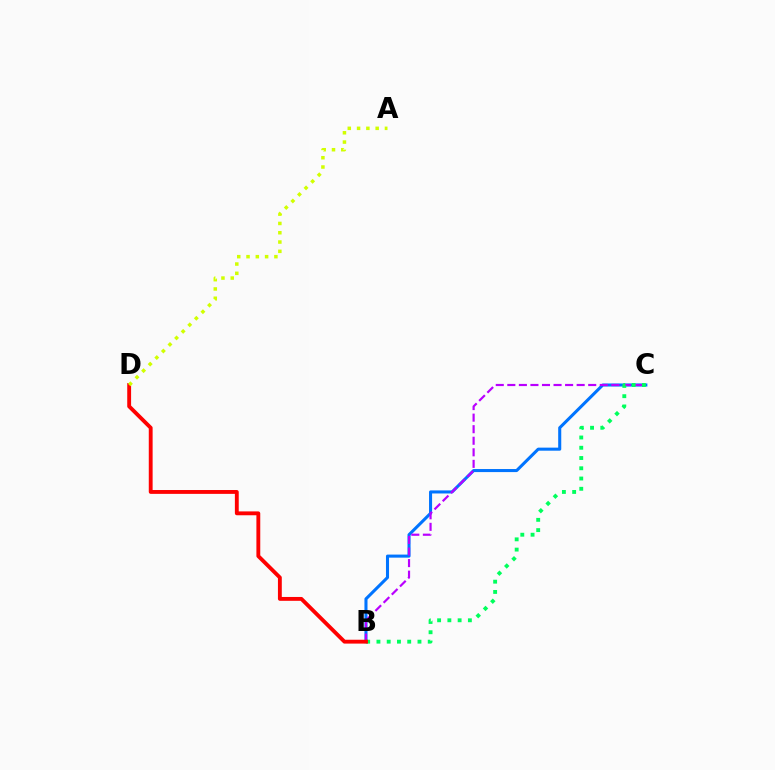{('B', 'C'): [{'color': '#0074ff', 'line_style': 'solid', 'thickness': 2.2}, {'color': '#b900ff', 'line_style': 'dashed', 'thickness': 1.57}, {'color': '#00ff5c', 'line_style': 'dotted', 'thickness': 2.79}], ('B', 'D'): [{'color': '#ff0000', 'line_style': 'solid', 'thickness': 2.77}], ('A', 'D'): [{'color': '#d1ff00', 'line_style': 'dotted', 'thickness': 2.53}]}